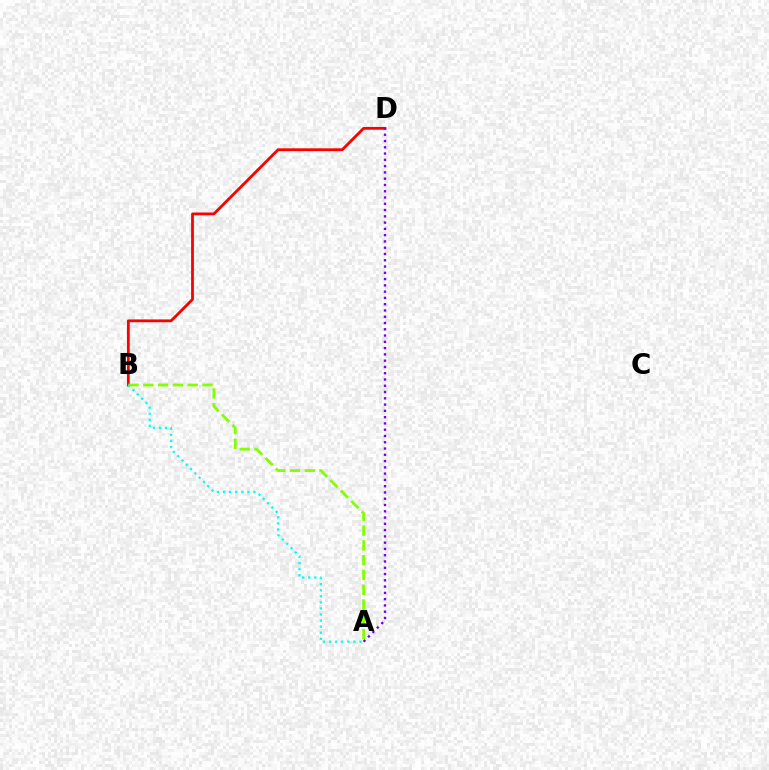{('B', 'D'): [{'color': '#ff0000', 'line_style': 'solid', 'thickness': 2.01}], ('A', 'B'): [{'color': '#84ff00', 'line_style': 'dashed', 'thickness': 2.01}, {'color': '#00fff6', 'line_style': 'dotted', 'thickness': 1.65}], ('A', 'D'): [{'color': '#7200ff', 'line_style': 'dotted', 'thickness': 1.71}]}